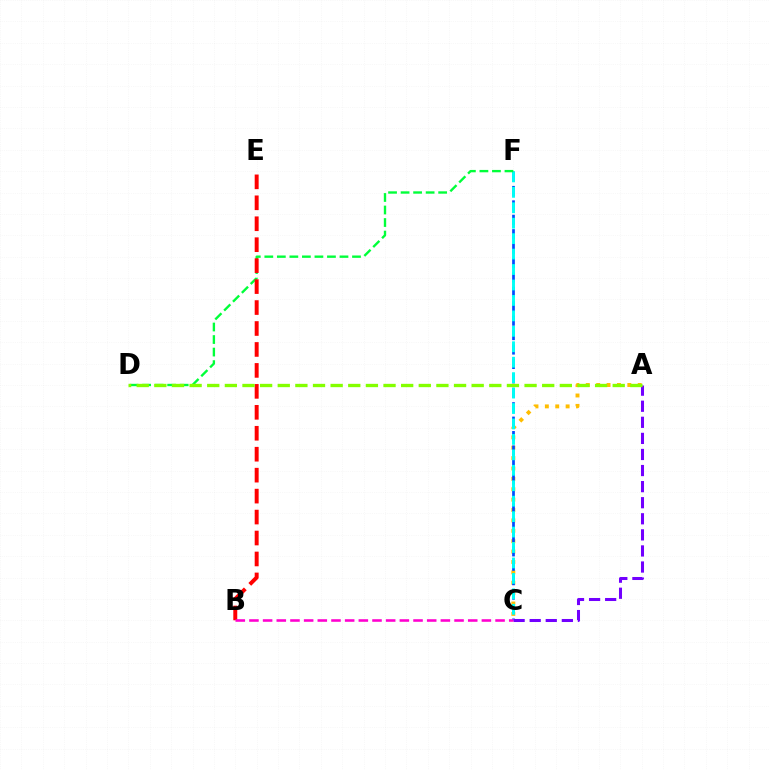{('A', 'C'): [{'color': '#ffbd00', 'line_style': 'dotted', 'thickness': 2.82}, {'color': '#7200ff', 'line_style': 'dashed', 'thickness': 2.18}], ('C', 'F'): [{'color': '#004bff', 'line_style': 'dashed', 'thickness': 1.96}, {'color': '#00fff6', 'line_style': 'dashed', 'thickness': 2.1}], ('D', 'F'): [{'color': '#00ff39', 'line_style': 'dashed', 'thickness': 1.7}], ('B', 'E'): [{'color': '#ff0000', 'line_style': 'dashed', 'thickness': 2.85}], ('A', 'D'): [{'color': '#84ff00', 'line_style': 'dashed', 'thickness': 2.39}], ('B', 'C'): [{'color': '#ff00cf', 'line_style': 'dashed', 'thickness': 1.86}]}